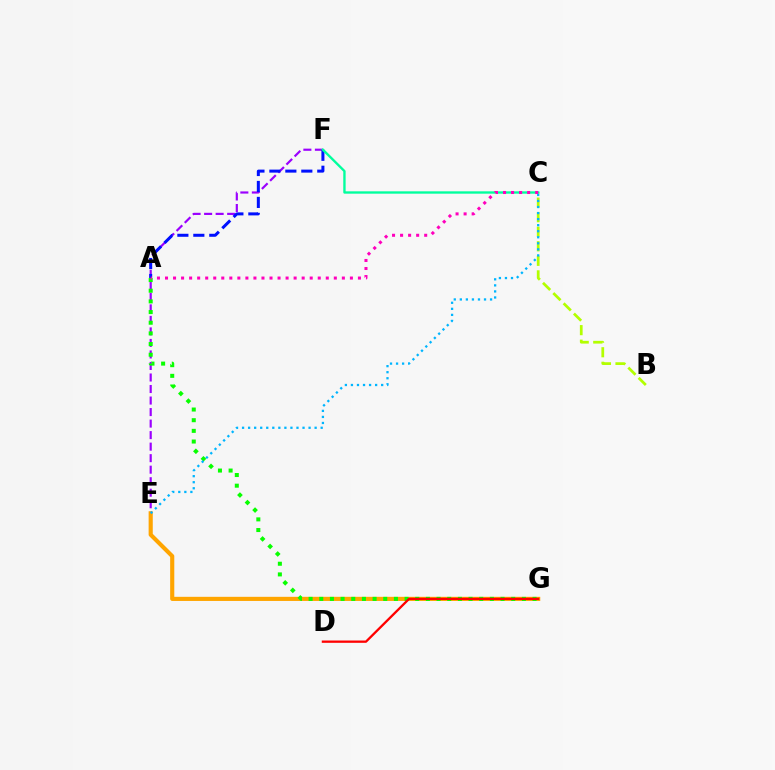{('E', 'F'): [{'color': '#9b00ff', 'line_style': 'dashed', 'thickness': 1.57}], ('E', 'G'): [{'color': '#ffa500', 'line_style': 'solid', 'thickness': 2.97}], ('B', 'C'): [{'color': '#b3ff00', 'line_style': 'dashed', 'thickness': 1.98}], ('A', 'F'): [{'color': '#0010ff', 'line_style': 'dashed', 'thickness': 2.17}], ('A', 'G'): [{'color': '#08ff00', 'line_style': 'dotted', 'thickness': 2.9}], ('C', 'F'): [{'color': '#00ff9d', 'line_style': 'solid', 'thickness': 1.7}], ('D', 'G'): [{'color': '#ff0000', 'line_style': 'solid', 'thickness': 1.66}], ('C', 'E'): [{'color': '#00b5ff', 'line_style': 'dotted', 'thickness': 1.64}], ('A', 'C'): [{'color': '#ff00bd', 'line_style': 'dotted', 'thickness': 2.18}]}